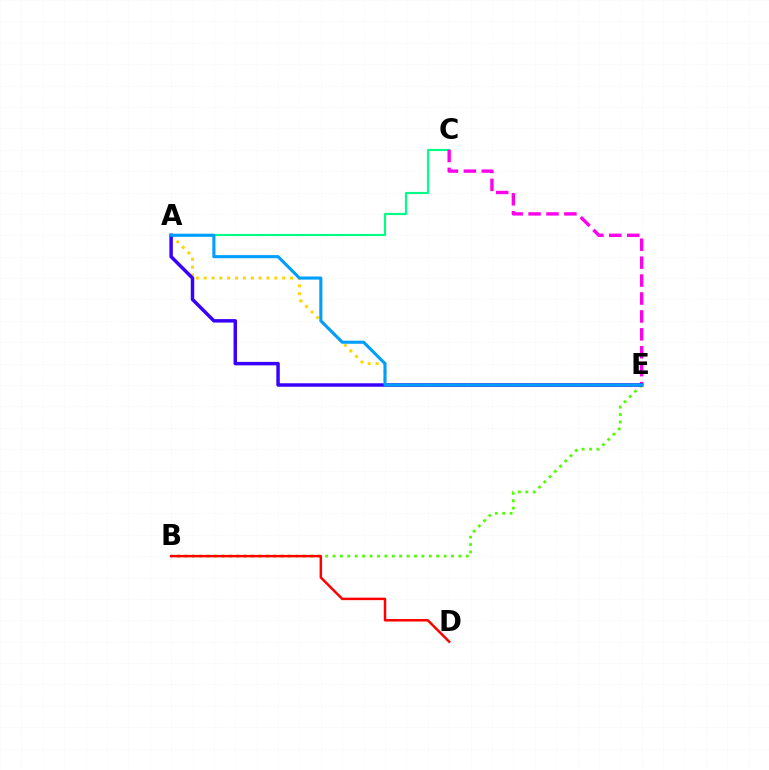{('A', 'E'): [{'color': '#ffd500', 'line_style': 'dotted', 'thickness': 2.13}, {'color': '#3700ff', 'line_style': 'solid', 'thickness': 2.49}, {'color': '#009eff', 'line_style': 'solid', 'thickness': 2.22}], ('A', 'C'): [{'color': '#00ff86', 'line_style': 'solid', 'thickness': 1.55}], ('B', 'E'): [{'color': '#4fff00', 'line_style': 'dotted', 'thickness': 2.01}], ('C', 'E'): [{'color': '#ff00ed', 'line_style': 'dashed', 'thickness': 2.43}], ('B', 'D'): [{'color': '#ff0000', 'line_style': 'solid', 'thickness': 1.79}]}